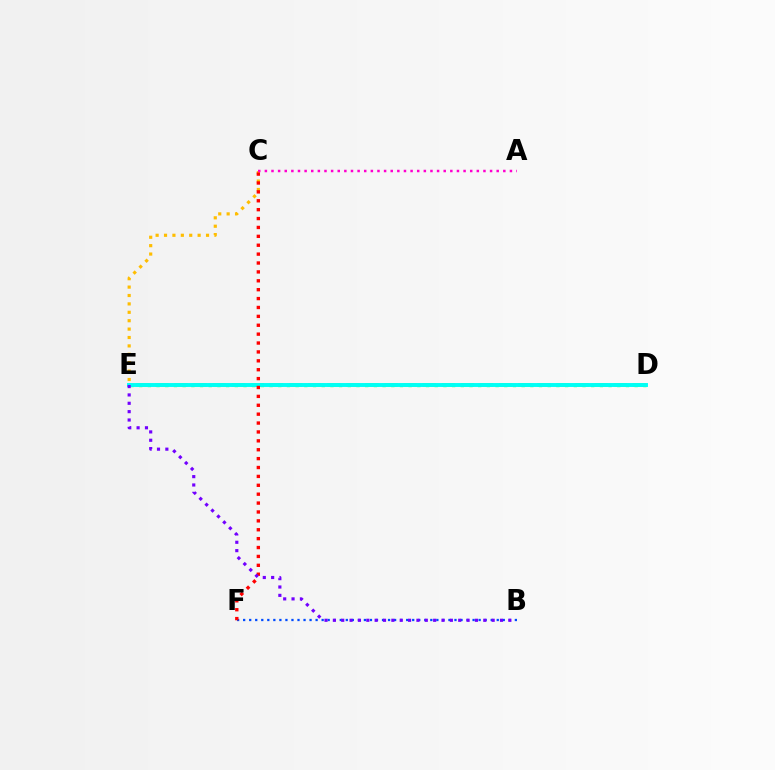{('B', 'F'): [{'color': '#004bff', 'line_style': 'dotted', 'thickness': 1.64}], ('C', 'E'): [{'color': '#ffbd00', 'line_style': 'dotted', 'thickness': 2.28}], ('D', 'E'): [{'color': '#00ff39', 'line_style': 'dotted', 'thickness': 2.36}, {'color': '#84ff00', 'line_style': 'dashed', 'thickness': 2.59}, {'color': '#00fff6', 'line_style': 'solid', 'thickness': 2.82}], ('C', 'F'): [{'color': '#ff0000', 'line_style': 'dotted', 'thickness': 2.42}], ('A', 'C'): [{'color': '#ff00cf', 'line_style': 'dotted', 'thickness': 1.8}], ('B', 'E'): [{'color': '#7200ff', 'line_style': 'dotted', 'thickness': 2.27}]}